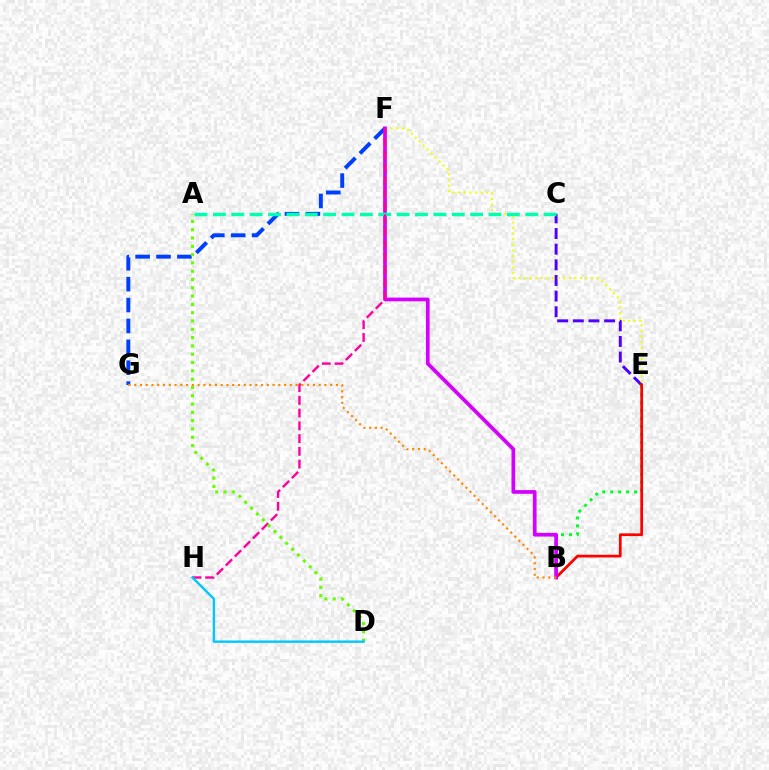{('C', 'E'): [{'color': '#4f00ff', 'line_style': 'dashed', 'thickness': 2.13}], ('E', 'F'): [{'color': '#eeff00', 'line_style': 'dotted', 'thickness': 1.52}], ('F', 'G'): [{'color': '#003fff', 'line_style': 'dashed', 'thickness': 2.84}], ('B', 'E'): [{'color': '#00ff27', 'line_style': 'dotted', 'thickness': 2.16}, {'color': '#ff0000', 'line_style': 'solid', 'thickness': 1.97}], ('B', 'F'): [{'color': '#d600ff', 'line_style': 'solid', 'thickness': 2.67}], ('A', 'C'): [{'color': '#00ffaf', 'line_style': 'dashed', 'thickness': 2.5}], ('F', 'H'): [{'color': '#ff00a0', 'line_style': 'dashed', 'thickness': 1.73}], ('A', 'D'): [{'color': '#66ff00', 'line_style': 'dotted', 'thickness': 2.26}], ('D', 'H'): [{'color': '#00c7ff', 'line_style': 'solid', 'thickness': 1.72}], ('B', 'G'): [{'color': '#ff8800', 'line_style': 'dotted', 'thickness': 1.57}]}